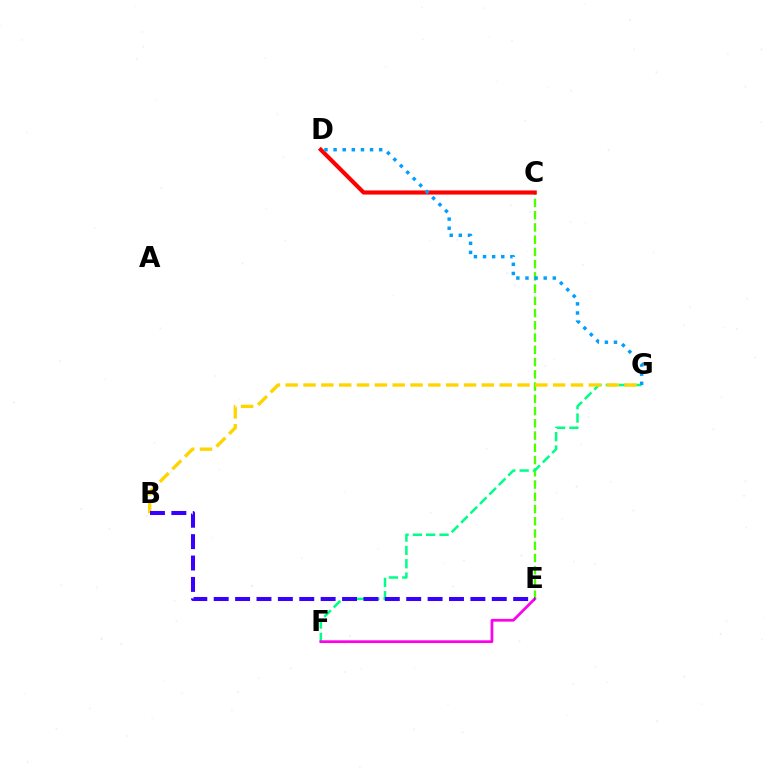{('C', 'E'): [{'color': '#4fff00', 'line_style': 'dashed', 'thickness': 1.66}], ('C', 'D'): [{'color': '#ff0000', 'line_style': 'solid', 'thickness': 2.97}], ('F', 'G'): [{'color': '#00ff86', 'line_style': 'dashed', 'thickness': 1.81}], ('E', 'F'): [{'color': '#ff00ed', 'line_style': 'solid', 'thickness': 1.96}], ('D', 'G'): [{'color': '#009eff', 'line_style': 'dotted', 'thickness': 2.48}], ('B', 'G'): [{'color': '#ffd500', 'line_style': 'dashed', 'thickness': 2.42}], ('B', 'E'): [{'color': '#3700ff', 'line_style': 'dashed', 'thickness': 2.91}]}